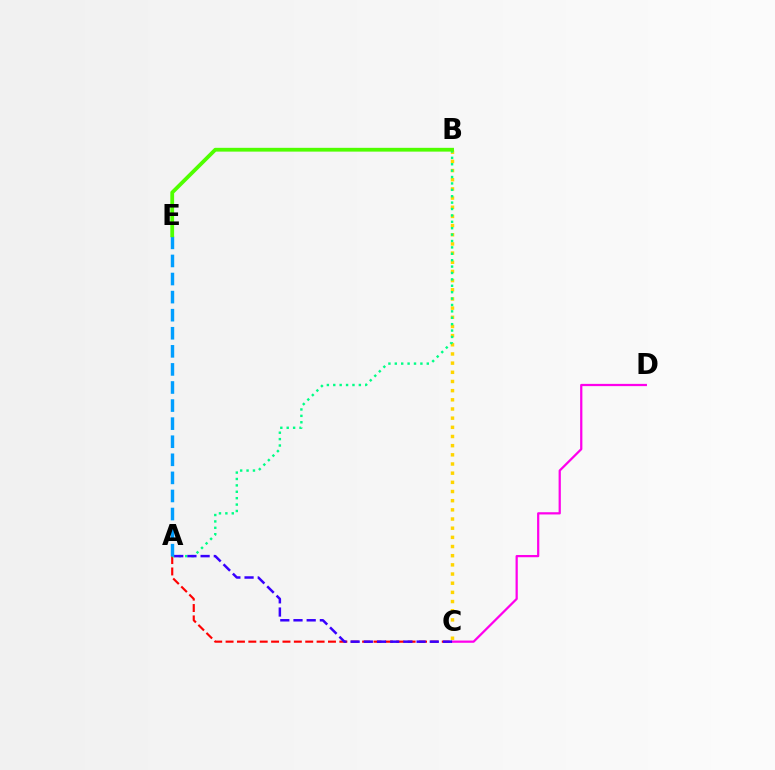{('C', 'D'): [{'color': '#ff00ed', 'line_style': 'solid', 'thickness': 1.61}], ('A', 'C'): [{'color': '#ff0000', 'line_style': 'dashed', 'thickness': 1.55}, {'color': '#3700ff', 'line_style': 'dashed', 'thickness': 1.79}], ('B', 'C'): [{'color': '#ffd500', 'line_style': 'dotted', 'thickness': 2.49}], ('A', 'B'): [{'color': '#00ff86', 'line_style': 'dotted', 'thickness': 1.74}], ('A', 'E'): [{'color': '#009eff', 'line_style': 'dashed', 'thickness': 2.46}], ('B', 'E'): [{'color': '#4fff00', 'line_style': 'solid', 'thickness': 2.73}]}